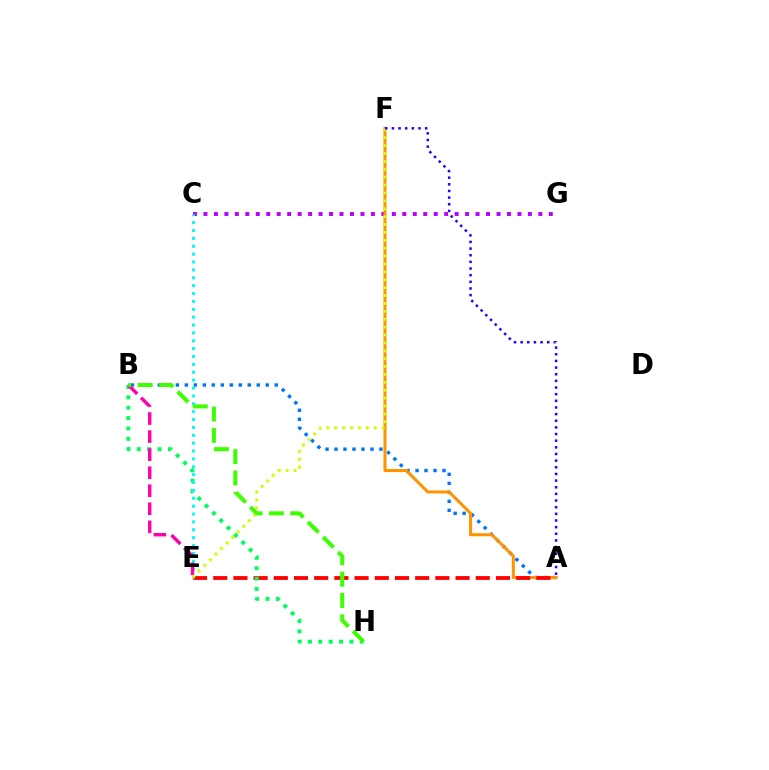{('A', 'B'): [{'color': '#0074ff', 'line_style': 'dotted', 'thickness': 2.44}], ('C', 'G'): [{'color': '#b900ff', 'line_style': 'dotted', 'thickness': 2.84}], ('A', 'F'): [{'color': '#ff9400', 'line_style': 'solid', 'thickness': 2.19}, {'color': '#2500ff', 'line_style': 'dotted', 'thickness': 1.81}], ('A', 'E'): [{'color': '#ff0000', 'line_style': 'dashed', 'thickness': 2.74}], ('B', 'H'): [{'color': '#00ff5c', 'line_style': 'dotted', 'thickness': 2.82}, {'color': '#3dff00', 'line_style': 'dashed', 'thickness': 2.9}], ('C', 'E'): [{'color': '#00fff6', 'line_style': 'dotted', 'thickness': 2.14}], ('B', 'E'): [{'color': '#ff00ac', 'line_style': 'dashed', 'thickness': 2.45}], ('E', 'F'): [{'color': '#d1ff00', 'line_style': 'dotted', 'thickness': 2.14}]}